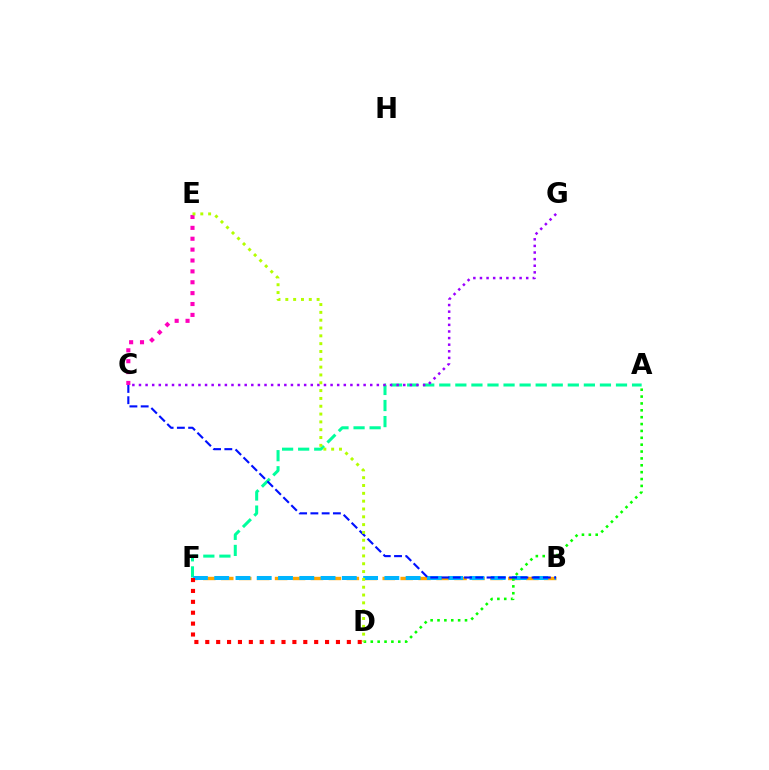{('A', 'F'): [{'color': '#00ff9d', 'line_style': 'dashed', 'thickness': 2.18}], ('B', 'F'): [{'color': '#ffa500', 'line_style': 'dashed', 'thickness': 2.44}, {'color': '#00b5ff', 'line_style': 'dashed', 'thickness': 2.89}], ('C', 'E'): [{'color': '#ff00bd', 'line_style': 'dotted', 'thickness': 2.96}], ('A', 'D'): [{'color': '#08ff00', 'line_style': 'dotted', 'thickness': 1.87}], ('D', 'F'): [{'color': '#ff0000', 'line_style': 'dotted', 'thickness': 2.96}], ('C', 'G'): [{'color': '#9b00ff', 'line_style': 'dotted', 'thickness': 1.8}], ('B', 'C'): [{'color': '#0010ff', 'line_style': 'dashed', 'thickness': 1.53}], ('D', 'E'): [{'color': '#b3ff00', 'line_style': 'dotted', 'thickness': 2.13}]}